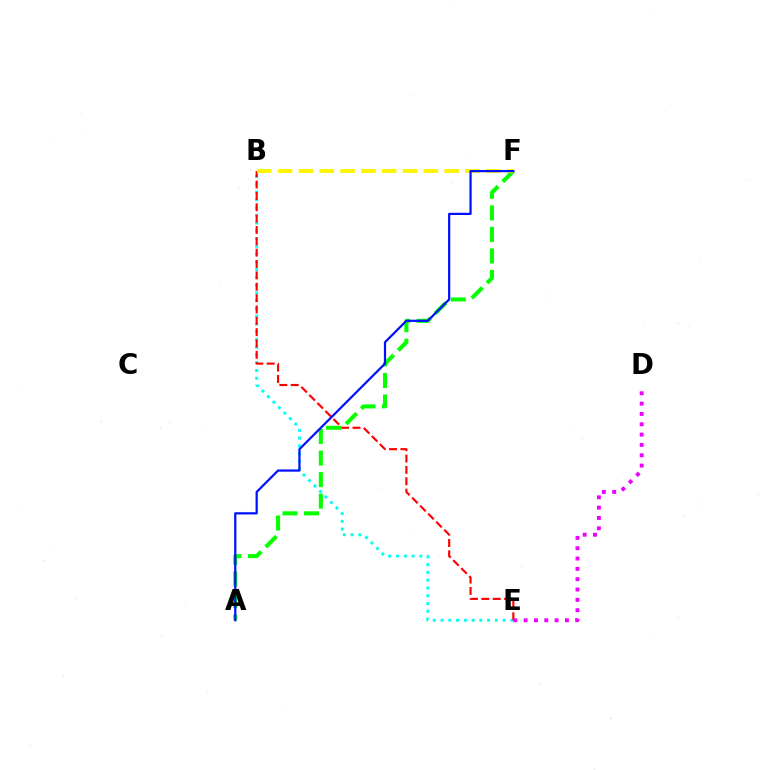{('A', 'F'): [{'color': '#08ff00', 'line_style': 'dashed', 'thickness': 2.93}, {'color': '#0010ff', 'line_style': 'solid', 'thickness': 1.6}], ('B', 'E'): [{'color': '#00fff6', 'line_style': 'dotted', 'thickness': 2.11}, {'color': '#ff0000', 'line_style': 'dashed', 'thickness': 1.54}], ('B', 'F'): [{'color': '#fcf500', 'line_style': 'dashed', 'thickness': 2.83}], ('D', 'E'): [{'color': '#ee00ff', 'line_style': 'dotted', 'thickness': 2.81}]}